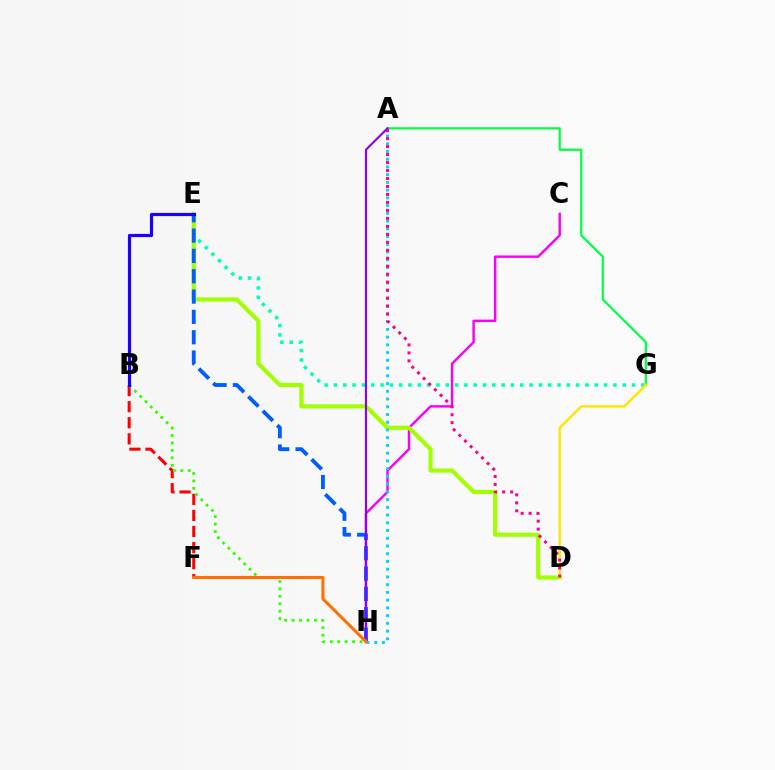{('E', 'G'): [{'color': '#00ffbb', 'line_style': 'dotted', 'thickness': 2.53}], ('C', 'H'): [{'color': '#fa00f9', 'line_style': 'solid', 'thickness': 1.76}], ('B', 'F'): [{'color': '#ff0000', 'line_style': 'dashed', 'thickness': 2.18}], ('A', 'G'): [{'color': '#00ff45', 'line_style': 'solid', 'thickness': 1.61}], ('D', 'E'): [{'color': '#a2ff00', 'line_style': 'solid', 'thickness': 2.97}], ('D', 'G'): [{'color': '#ffe600', 'line_style': 'solid', 'thickness': 1.76}], ('A', 'H'): [{'color': '#00d3ff', 'line_style': 'dotted', 'thickness': 2.1}, {'color': '#8a00ff', 'line_style': 'solid', 'thickness': 1.53}], ('A', 'D'): [{'color': '#ff0088', 'line_style': 'dotted', 'thickness': 2.17}], ('B', 'H'): [{'color': '#31ff00', 'line_style': 'dotted', 'thickness': 2.02}], ('E', 'H'): [{'color': '#005dff', 'line_style': 'dashed', 'thickness': 2.76}], ('B', 'E'): [{'color': '#1900ff', 'line_style': 'solid', 'thickness': 2.29}], ('F', 'H'): [{'color': '#ff7000', 'line_style': 'solid', 'thickness': 2.19}]}